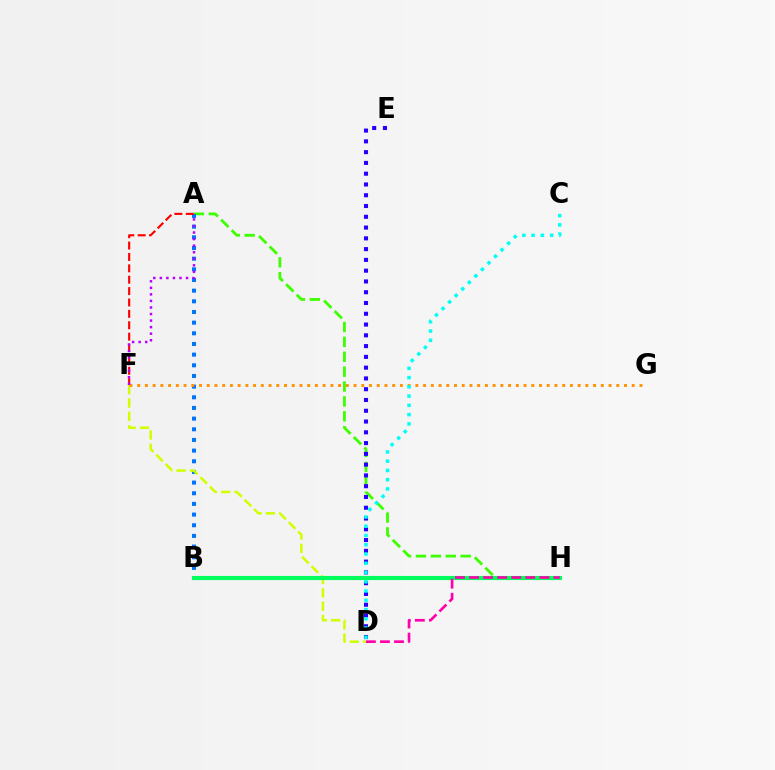{('A', 'H'): [{'color': '#3dff00', 'line_style': 'dashed', 'thickness': 2.02}], ('A', 'B'): [{'color': '#0074ff', 'line_style': 'dotted', 'thickness': 2.9}], ('A', 'F'): [{'color': '#ff0000', 'line_style': 'dashed', 'thickness': 1.55}, {'color': '#b900ff', 'line_style': 'dotted', 'thickness': 1.78}], ('D', 'F'): [{'color': '#d1ff00', 'line_style': 'dashed', 'thickness': 1.82}], ('B', 'H'): [{'color': '#00ff5c', 'line_style': 'solid', 'thickness': 2.97}], ('F', 'G'): [{'color': '#ff9400', 'line_style': 'dotted', 'thickness': 2.1}], ('D', 'E'): [{'color': '#2500ff', 'line_style': 'dotted', 'thickness': 2.93}], ('C', 'D'): [{'color': '#00fff6', 'line_style': 'dotted', 'thickness': 2.51}], ('D', 'H'): [{'color': '#ff00ac', 'line_style': 'dashed', 'thickness': 1.91}]}